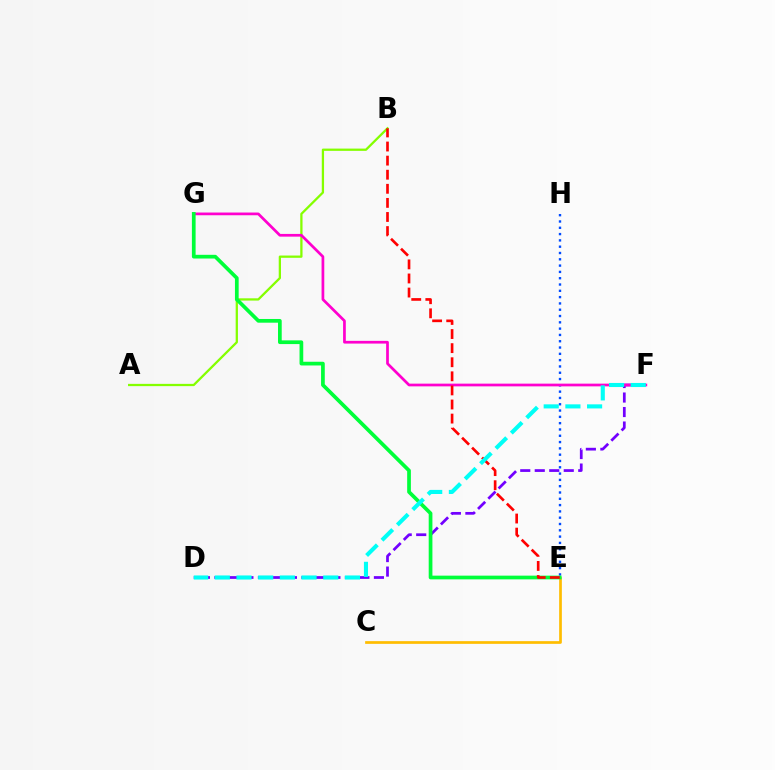{('D', 'F'): [{'color': '#7200ff', 'line_style': 'dashed', 'thickness': 1.97}, {'color': '#00fff6', 'line_style': 'dashed', 'thickness': 2.95}], ('A', 'B'): [{'color': '#84ff00', 'line_style': 'solid', 'thickness': 1.64}], ('C', 'E'): [{'color': '#ffbd00', 'line_style': 'solid', 'thickness': 1.94}], ('E', 'H'): [{'color': '#004bff', 'line_style': 'dotted', 'thickness': 1.71}], ('F', 'G'): [{'color': '#ff00cf', 'line_style': 'solid', 'thickness': 1.95}], ('E', 'G'): [{'color': '#00ff39', 'line_style': 'solid', 'thickness': 2.67}], ('B', 'E'): [{'color': '#ff0000', 'line_style': 'dashed', 'thickness': 1.91}]}